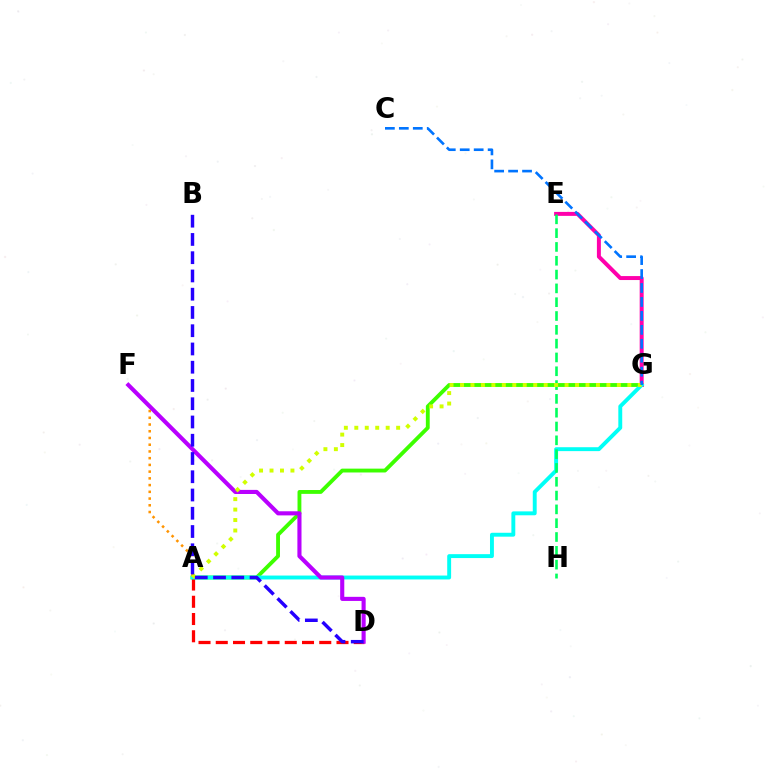{('A', 'G'): [{'color': '#3dff00', 'line_style': 'solid', 'thickness': 2.77}, {'color': '#00fff6', 'line_style': 'solid', 'thickness': 2.81}, {'color': '#d1ff00', 'line_style': 'dotted', 'thickness': 2.84}], ('A', 'D'): [{'color': '#ff0000', 'line_style': 'dashed', 'thickness': 2.34}], ('E', 'G'): [{'color': '#ff00ac', 'line_style': 'solid', 'thickness': 2.86}], ('A', 'F'): [{'color': '#ff9400', 'line_style': 'dotted', 'thickness': 1.83}], ('D', 'F'): [{'color': '#b900ff', 'line_style': 'solid', 'thickness': 2.96}], ('E', 'H'): [{'color': '#00ff5c', 'line_style': 'dashed', 'thickness': 1.88}], ('B', 'D'): [{'color': '#2500ff', 'line_style': 'dashed', 'thickness': 2.48}], ('C', 'G'): [{'color': '#0074ff', 'line_style': 'dashed', 'thickness': 1.9}]}